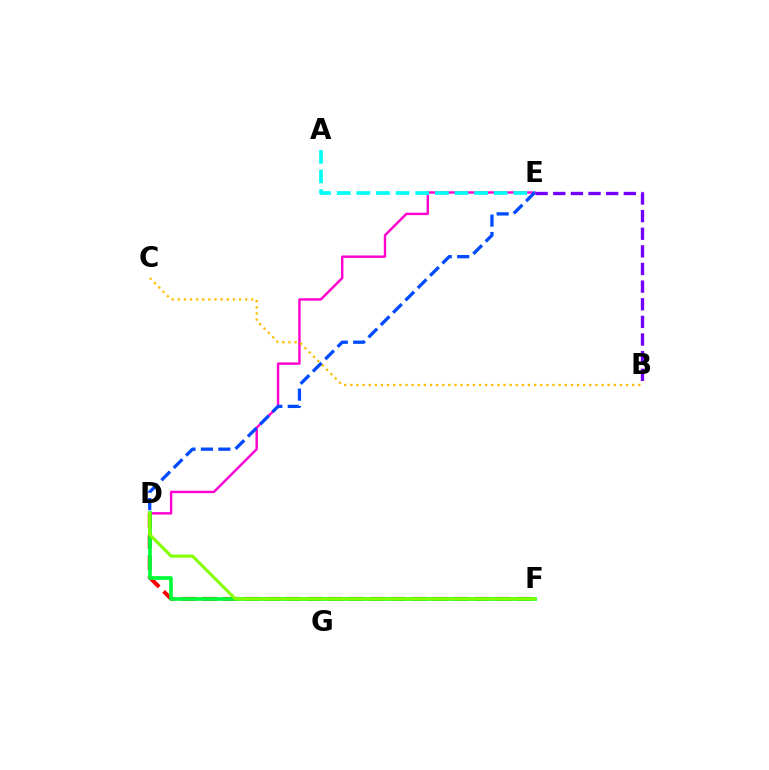{('D', 'F'): [{'color': '#ff0000', 'line_style': 'dashed', 'thickness': 2.85}, {'color': '#00ff39', 'line_style': 'solid', 'thickness': 2.66}, {'color': '#84ff00', 'line_style': 'solid', 'thickness': 2.23}], ('D', 'E'): [{'color': '#ff00cf', 'line_style': 'solid', 'thickness': 1.73}, {'color': '#004bff', 'line_style': 'dashed', 'thickness': 2.37}], ('A', 'E'): [{'color': '#00fff6', 'line_style': 'dashed', 'thickness': 2.67}], ('B', 'C'): [{'color': '#ffbd00', 'line_style': 'dotted', 'thickness': 1.66}], ('B', 'E'): [{'color': '#7200ff', 'line_style': 'dashed', 'thickness': 2.4}]}